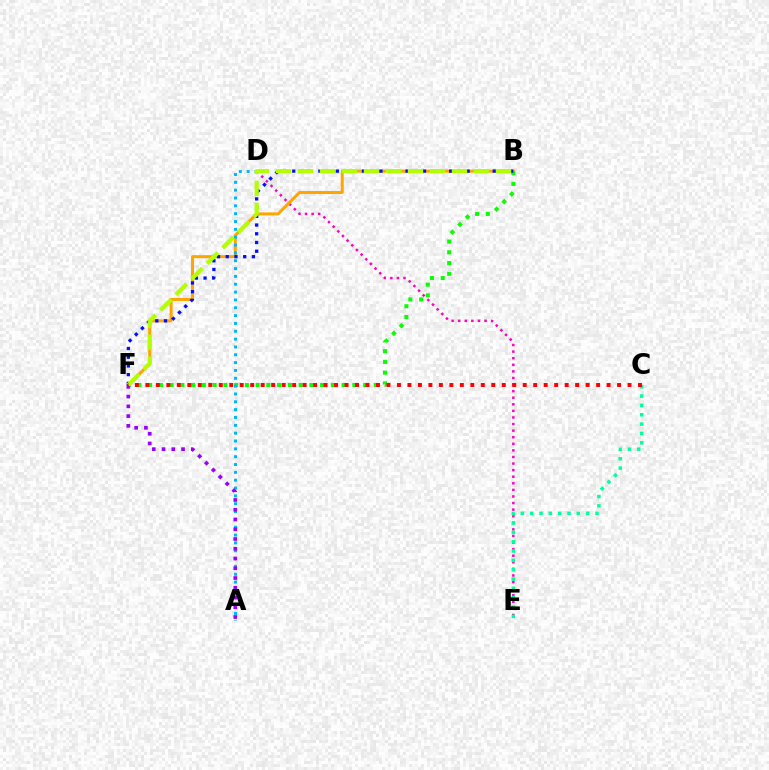{('D', 'E'): [{'color': '#ff00bd', 'line_style': 'dotted', 'thickness': 1.79}], ('B', 'F'): [{'color': '#ffa500', 'line_style': 'solid', 'thickness': 2.17}, {'color': '#08ff00', 'line_style': 'dotted', 'thickness': 2.92}, {'color': '#0010ff', 'line_style': 'dotted', 'thickness': 2.37}, {'color': '#b3ff00', 'line_style': 'dashed', 'thickness': 2.99}], ('A', 'D'): [{'color': '#00b5ff', 'line_style': 'dotted', 'thickness': 2.13}], ('C', 'E'): [{'color': '#00ff9d', 'line_style': 'dotted', 'thickness': 2.54}], ('A', 'F'): [{'color': '#9b00ff', 'line_style': 'dotted', 'thickness': 2.65}], ('C', 'F'): [{'color': '#ff0000', 'line_style': 'dotted', 'thickness': 2.85}]}